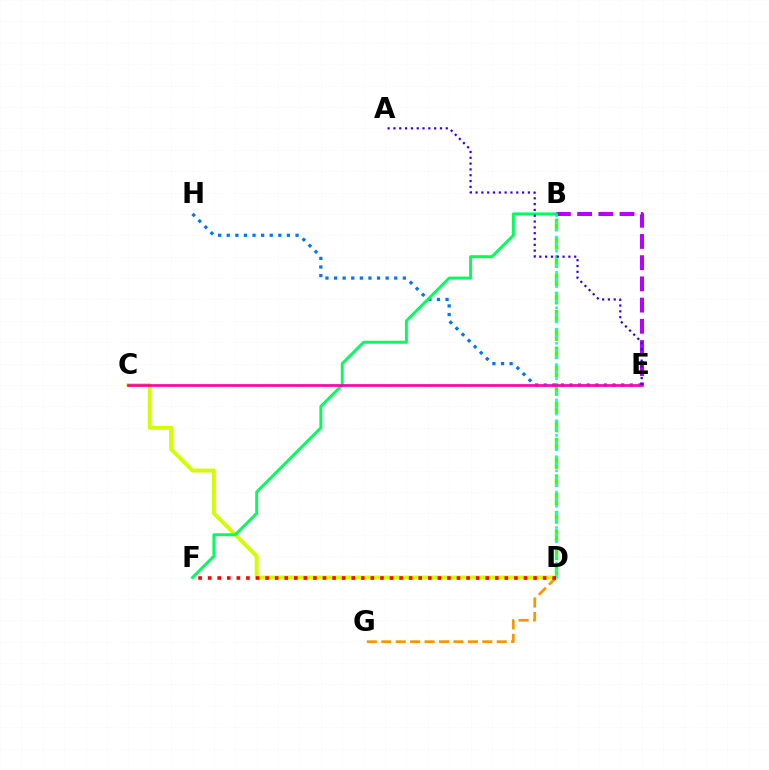{('D', 'G'): [{'color': '#ff9400', 'line_style': 'dashed', 'thickness': 1.96}], ('B', 'D'): [{'color': '#3dff00', 'line_style': 'dashed', 'thickness': 2.48}, {'color': '#00fff6', 'line_style': 'dotted', 'thickness': 1.93}], ('E', 'H'): [{'color': '#0074ff', 'line_style': 'dotted', 'thickness': 2.34}], ('B', 'E'): [{'color': '#b900ff', 'line_style': 'dashed', 'thickness': 2.88}], ('C', 'D'): [{'color': '#d1ff00', 'line_style': 'solid', 'thickness': 2.81}], ('D', 'F'): [{'color': '#ff0000', 'line_style': 'dotted', 'thickness': 2.6}], ('B', 'F'): [{'color': '#00ff5c', 'line_style': 'solid', 'thickness': 2.12}], ('C', 'E'): [{'color': '#ff00ac', 'line_style': 'solid', 'thickness': 1.94}], ('A', 'E'): [{'color': '#2500ff', 'line_style': 'dotted', 'thickness': 1.58}]}